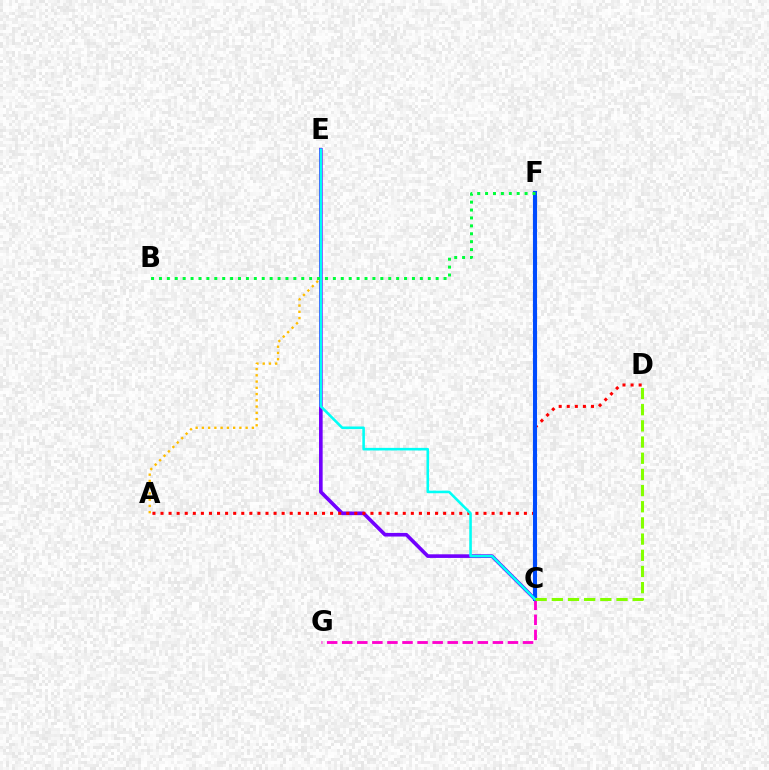{('A', 'E'): [{'color': '#ffbd00', 'line_style': 'dotted', 'thickness': 1.7}], ('C', 'G'): [{'color': '#ff00cf', 'line_style': 'dashed', 'thickness': 2.05}], ('C', 'E'): [{'color': '#7200ff', 'line_style': 'solid', 'thickness': 2.61}, {'color': '#00fff6', 'line_style': 'solid', 'thickness': 1.86}], ('A', 'D'): [{'color': '#ff0000', 'line_style': 'dotted', 'thickness': 2.19}], ('C', 'F'): [{'color': '#004bff', 'line_style': 'solid', 'thickness': 2.95}], ('C', 'D'): [{'color': '#84ff00', 'line_style': 'dashed', 'thickness': 2.2}], ('B', 'F'): [{'color': '#00ff39', 'line_style': 'dotted', 'thickness': 2.15}]}